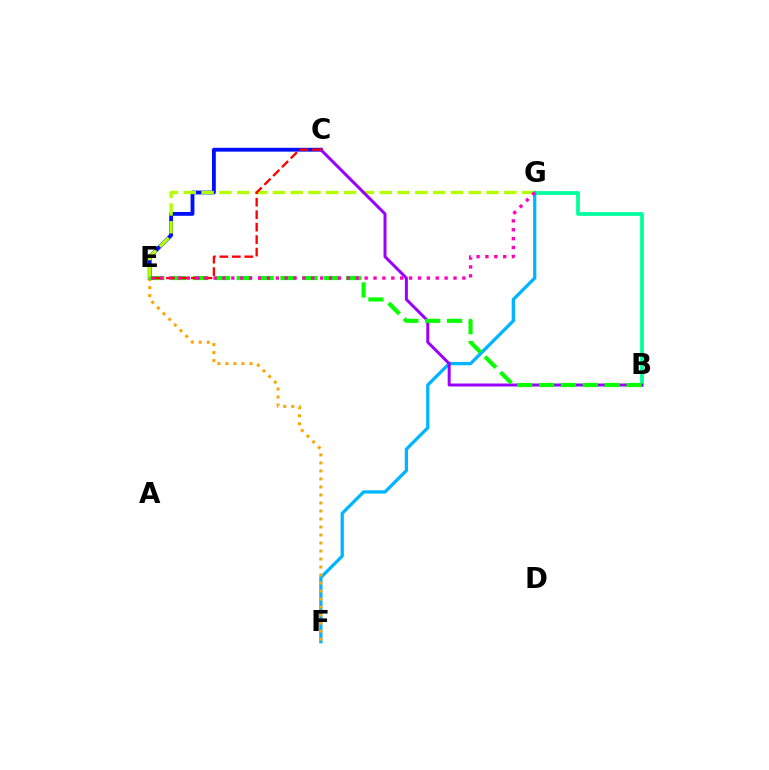{('C', 'E'): [{'color': '#0010ff', 'line_style': 'solid', 'thickness': 2.76}, {'color': '#ff0000', 'line_style': 'dashed', 'thickness': 1.69}], ('B', 'G'): [{'color': '#00ff9d', 'line_style': 'solid', 'thickness': 2.7}], ('F', 'G'): [{'color': '#00b5ff', 'line_style': 'solid', 'thickness': 2.36}], ('E', 'G'): [{'color': '#b3ff00', 'line_style': 'dashed', 'thickness': 2.42}, {'color': '#ff00bd', 'line_style': 'dotted', 'thickness': 2.41}], ('E', 'F'): [{'color': '#ffa500', 'line_style': 'dotted', 'thickness': 2.18}], ('B', 'C'): [{'color': '#9b00ff', 'line_style': 'solid', 'thickness': 2.15}], ('B', 'E'): [{'color': '#08ff00', 'line_style': 'dashed', 'thickness': 2.97}]}